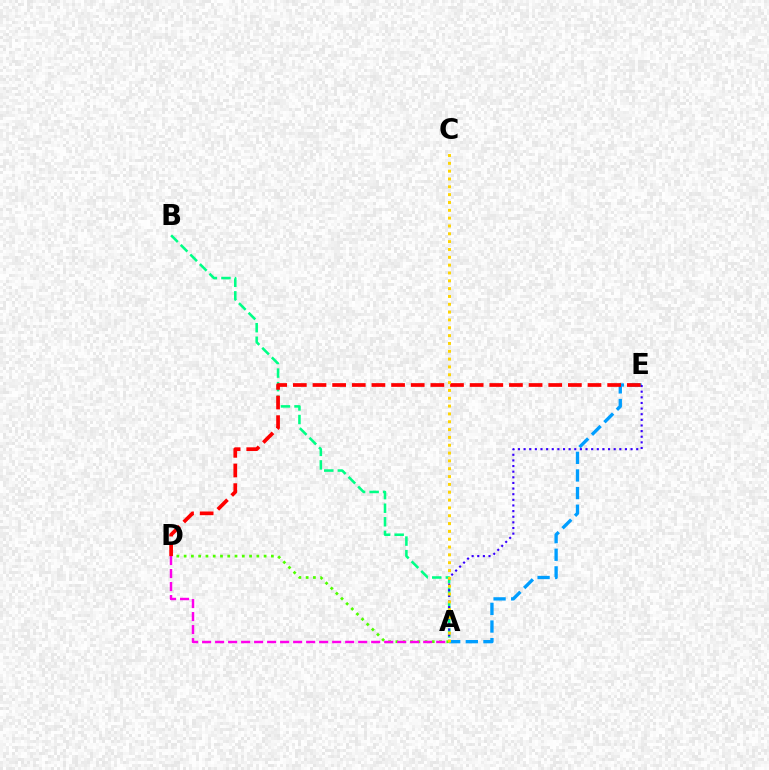{('A', 'E'): [{'color': '#009eff', 'line_style': 'dashed', 'thickness': 2.4}, {'color': '#3700ff', 'line_style': 'dotted', 'thickness': 1.53}], ('A', 'D'): [{'color': '#4fff00', 'line_style': 'dotted', 'thickness': 1.98}, {'color': '#ff00ed', 'line_style': 'dashed', 'thickness': 1.77}], ('A', 'B'): [{'color': '#00ff86', 'line_style': 'dashed', 'thickness': 1.84}], ('D', 'E'): [{'color': '#ff0000', 'line_style': 'dashed', 'thickness': 2.67}], ('A', 'C'): [{'color': '#ffd500', 'line_style': 'dotted', 'thickness': 2.13}]}